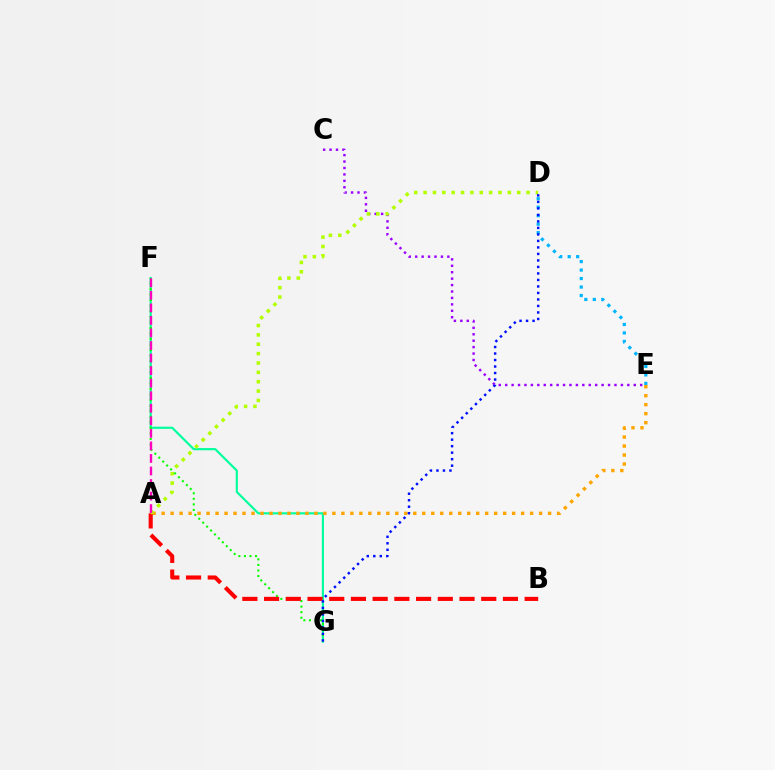{('C', 'E'): [{'color': '#9b00ff', 'line_style': 'dotted', 'thickness': 1.75}], ('F', 'G'): [{'color': '#00ff9d', 'line_style': 'solid', 'thickness': 1.56}, {'color': '#08ff00', 'line_style': 'dotted', 'thickness': 1.51}], ('A', 'E'): [{'color': '#ffa500', 'line_style': 'dotted', 'thickness': 2.44}], ('D', 'E'): [{'color': '#00b5ff', 'line_style': 'dotted', 'thickness': 2.31}], ('A', 'B'): [{'color': '#ff0000', 'line_style': 'dashed', 'thickness': 2.95}], ('A', 'D'): [{'color': '#b3ff00', 'line_style': 'dotted', 'thickness': 2.54}], ('A', 'F'): [{'color': '#ff00bd', 'line_style': 'dashed', 'thickness': 1.7}], ('D', 'G'): [{'color': '#0010ff', 'line_style': 'dotted', 'thickness': 1.77}]}